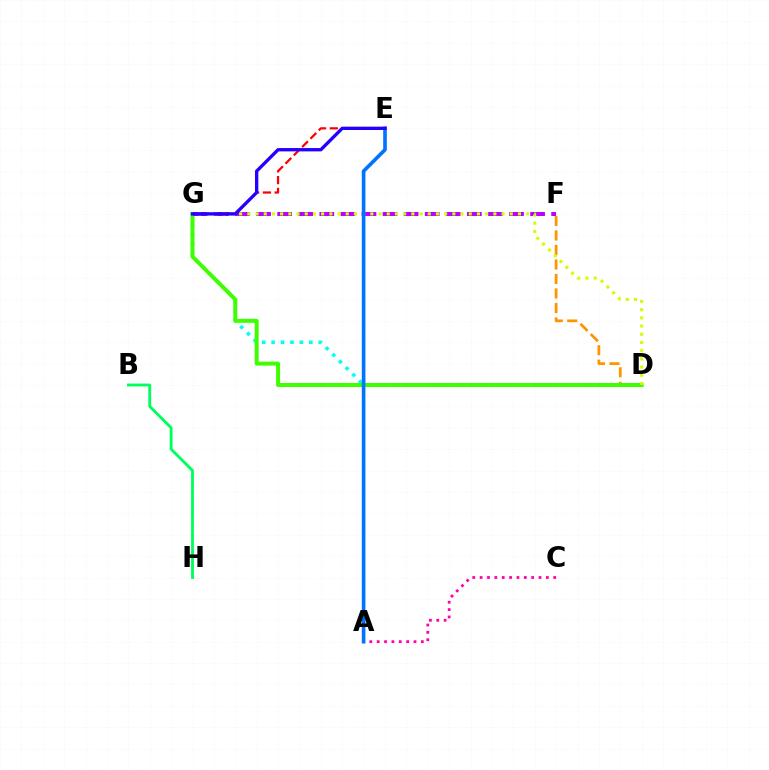{('D', 'F'): [{'color': '#ff9400', 'line_style': 'dashed', 'thickness': 1.97}], ('D', 'G'): [{'color': '#00fff6', 'line_style': 'dotted', 'thickness': 2.56}, {'color': '#3dff00', 'line_style': 'solid', 'thickness': 2.85}, {'color': '#d1ff00', 'line_style': 'dotted', 'thickness': 2.23}], ('A', 'C'): [{'color': '#ff00ac', 'line_style': 'dotted', 'thickness': 2.0}], ('E', 'G'): [{'color': '#ff0000', 'line_style': 'dashed', 'thickness': 1.6}, {'color': '#2500ff', 'line_style': 'solid', 'thickness': 2.4}], ('B', 'H'): [{'color': '#00ff5c', 'line_style': 'solid', 'thickness': 2.05}], ('F', 'G'): [{'color': '#b900ff', 'line_style': 'dashed', 'thickness': 2.86}], ('A', 'E'): [{'color': '#0074ff', 'line_style': 'solid', 'thickness': 2.62}]}